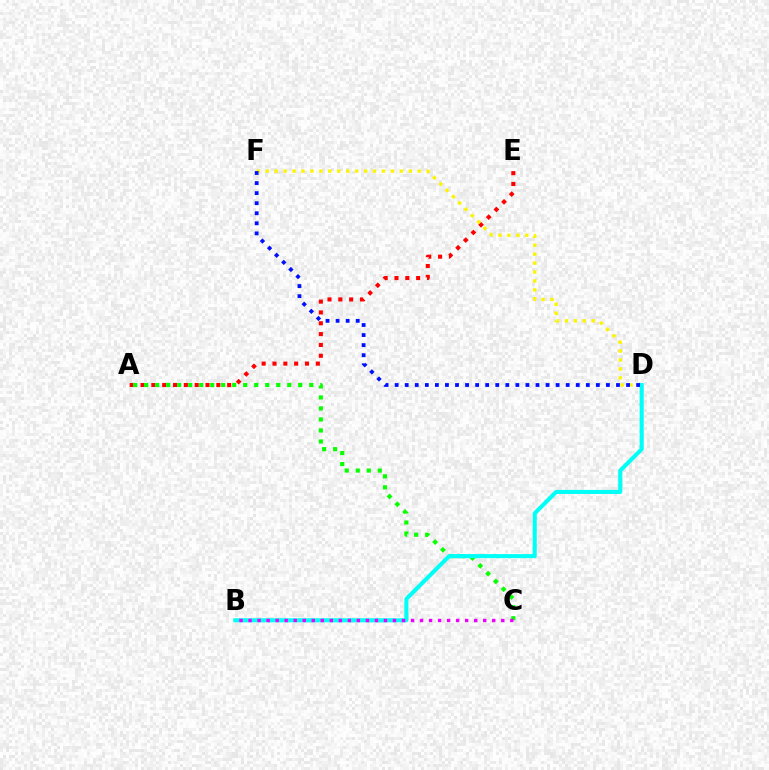{('A', 'E'): [{'color': '#ff0000', 'line_style': 'dotted', 'thickness': 2.94}], ('D', 'F'): [{'color': '#fcf500', 'line_style': 'dotted', 'thickness': 2.43}, {'color': '#0010ff', 'line_style': 'dotted', 'thickness': 2.73}], ('A', 'C'): [{'color': '#08ff00', 'line_style': 'dotted', 'thickness': 2.99}], ('B', 'D'): [{'color': '#00fff6', 'line_style': 'solid', 'thickness': 2.93}], ('B', 'C'): [{'color': '#ee00ff', 'line_style': 'dotted', 'thickness': 2.45}]}